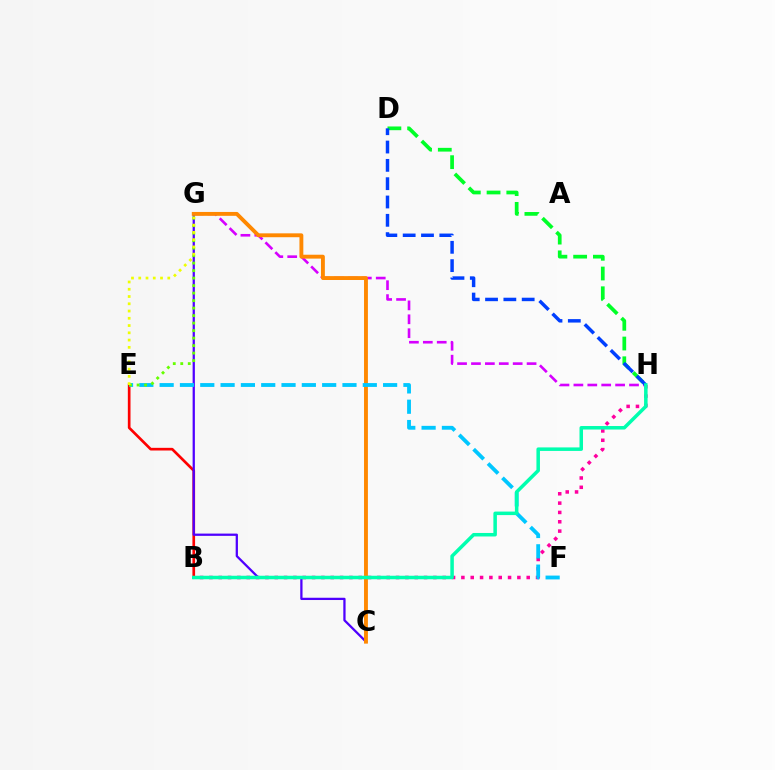{('G', 'H'): [{'color': '#d600ff', 'line_style': 'dashed', 'thickness': 1.89}], ('B', 'H'): [{'color': '#ff00a0', 'line_style': 'dotted', 'thickness': 2.54}, {'color': '#00ffaf', 'line_style': 'solid', 'thickness': 2.53}], ('D', 'H'): [{'color': '#00ff27', 'line_style': 'dashed', 'thickness': 2.68}, {'color': '#003fff', 'line_style': 'dashed', 'thickness': 2.49}], ('B', 'E'): [{'color': '#ff0000', 'line_style': 'solid', 'thickness': 1.92}], ('C', 'G'): [{'color': '#4f00ff', 'line_style': 'solid', 'thickness': 1.63}, {'color': '#ff8800', 'line_style': 'solid', 'thickness': 2.79}], ('E', 'F'): [{'color': '#00c7ff', 'line_style': 'dashed', 'thickness': 2.76}], ('E', 'G'): [{'color': '#66ff00', 'line_style': 'dotted', 'thickness': 2.04}, {'color': '#eeff00', 'line_style': 'dotted', 'thickness': 1.97}]}